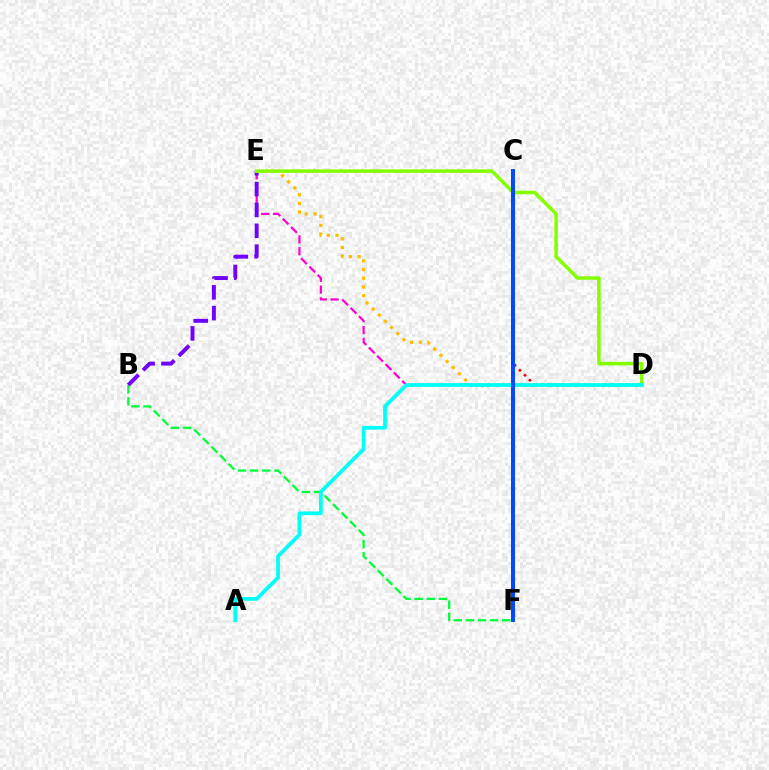{('C', 'D'): [{'color': '#ff0000', 'line_style': 'dotted', 'thickness': 1.91}], ('B', 'F'): [{'color': '#00ff39', 'line_style': 'dashed', 'thickness': 1.65}], ('D', 'E'): [{'color': '#ff00cf', 'line_style': 'dashed', 'thickness': 1.6}, {'color': '#ffbd00', 'line_style': 'dotted', 'thickness': 2.36}, {'color': '#84ff00', 'line_style': 'solid', 'thickness': 2.53}], ('B', 'E'): [{'color': '#7200ff', 'line_style': 'dashed', 'thickness': 2.83}], ('A', 'D'): [{'color': '#00fff6', 'line_style': 'solid', 'thickness': 2.69}], ('C', 'F'): [{'color': '#004bff', 'line_style': 'solid', 'thickness': 2.91}]}